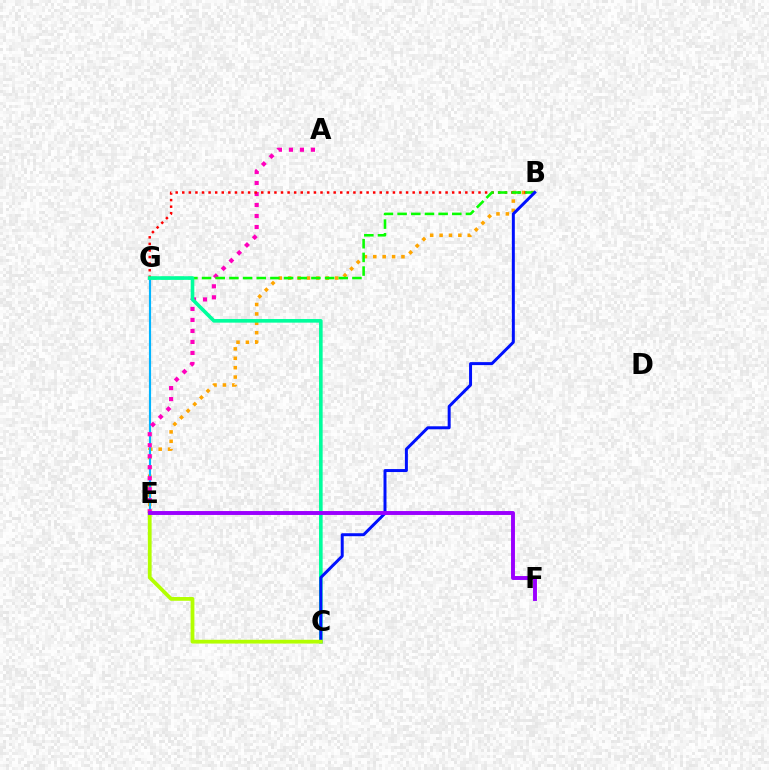{('B', 'E'): [{'color': '#ffa500', 'line_style': 'dotted', 'thickness': 2.55}], ('E', 'G'): [{'color': '#00b5ff', 'line_style': 'solid', 'thickness': 1.55}], ('A', 'E'): [{'color': '#ff00bd', 'line_style': 'dotted', 'thickness': 2.99}], ('B', 'G'): [{'color': '#ff0000', 'line_style': 'dotted', 'thickness': 1.79}, {'color': '#08ff00', 'line_style': 'dashed', 'thickness': 1.86}], ('C', 'G'): [{'color': '#00ff9d', 'line_style': 'solid', 'thickness': 2.6}], ('B', 'C'): [{'color': '#0010ff', 'line_style': 'solid', 'thickness': 2.15}], ('C', 'E'): [{'color': '#b3ff00', 'line_style': 'solid', 'thickness': 2.72}], ('E', 'F'): [{'color': '#9b00ff', 'line_style': 'solid', 'thickness': 2.82}]}